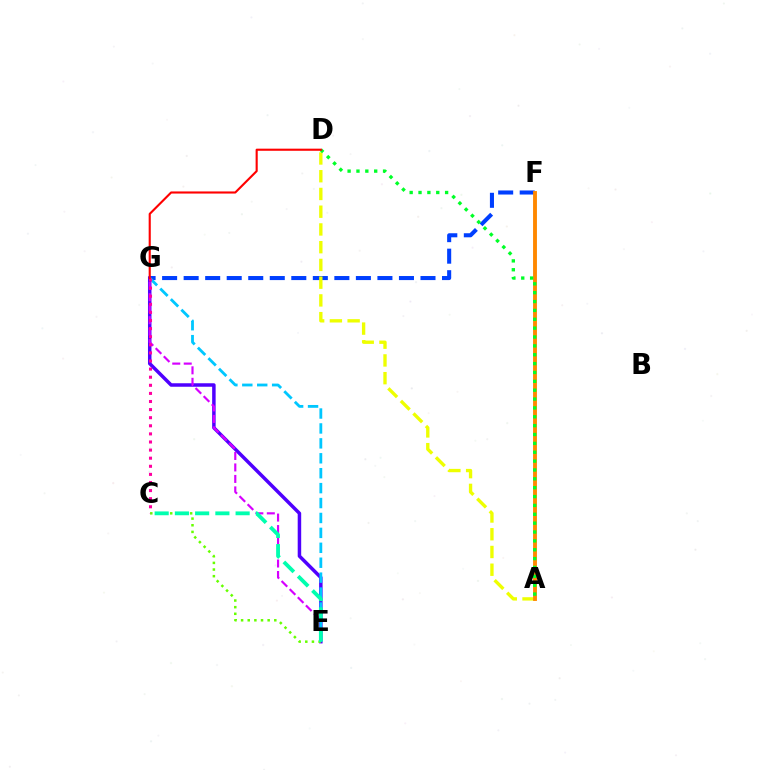{('F', 'G'): [{'color': '#003fff', 'line_style': 'dashed', 'thickness': 2.92}], ('A', 'D'): [{'color': '#eeff00', 'line_style': 'dashed', 'thickness': 2.41}, {'color': '#00ff27', 'line_style': 'dotted', 'thickness': 2.41}], ('E', 'G'): [{'color': '#4f00ff', 'line_style': 'solid', 'thickness': 2.51}, {'color': '#d600ff', 'line_style': 'dashed', 'thickness': 1.56}, {'color': '#00c7ff', 'line_style': 'dashed', 'thickness': 2.03}], ('C', 'E'): [{'color': '#66ff00', 'line_style': 'dotted', 'thickness': 1.8}, {'color': '#00ffaf', 'line_style': 'dashed', 'thickness': 2.75}], ('C', 'G'): [{'color': '#ff00a0', 'line_style': 'dotted', 'thickness': 2.2}], ('A', 'F'): [{'color': '#ff8800', 'line_style': 'solid', 'thickness': 2.79}], ('D', 'G'): [{'color': '#ff0000', 'line_style': 'solid', 'thickness': 1.52}]}